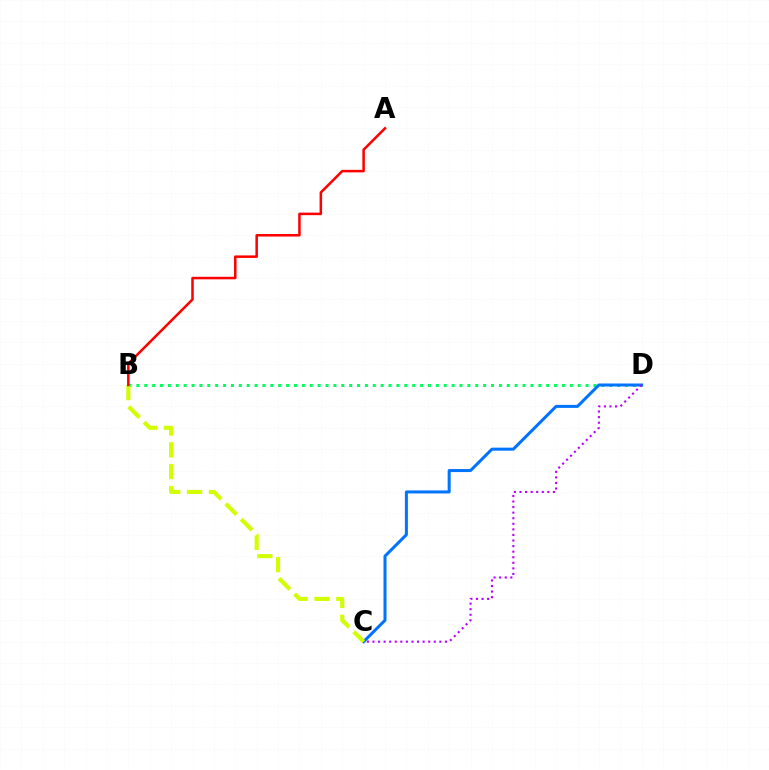{('B', 'D'): [{'color': '#00ff5c', 'line_style': 'dotted', 'thickness': 2.14}], ('C', 'D'): [{'color': '#0074ff', 'line_style': 'solid', 'thickness': 2.18}, {'color': '#b900ff', 'line_style': 'dotted', 'thickness': 1.51}], ('B', 'C'): [{'color': '#d1ff00', 'line_style': 'dashed', 'thickness': 2.97}], ('A', 'B'): [{'color': '#ff0000', 'line_style': 'solid', 'thickness': 1.82}]}